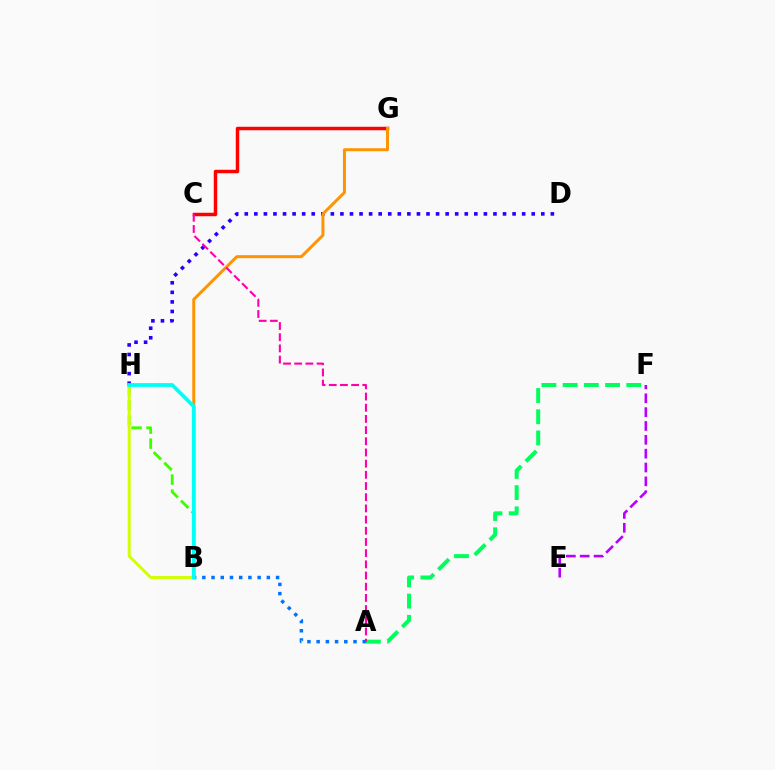{('A', 'B'): [{'color': '#0074ff', 'line_style': 'dotted', 'thickness': 2.5}], ('D', 'H'): [{'color': '#2500ff', 'line_style': 'dotted', 'thickness': 2.6}], ('C', 'G'): [{'color': '#ff0000', 'line_style': 'solid', 'thickness': 2.5}], ('B', 'G'): [{'color': '#ff9400', 'line_style': 'solid', 'thickness': 2.15}], ('A', 'F'): [{'color': '#00ff5c', 'line_style': 'dashed', 'thickness': 2.88}], ('E', 'F'): [{'color': '#b900ff', 'line_style': 'dashed', 'thickness': 1.88}], ('B', 'H'): [{'color': '#3dff00', 'line_style': 'dashed', 'thickness': 2.03}, {'color': '#d1ff00', 'line_style': 'solid', 'thickness': 2.12}, {'color': '#00fff6', 'line_style': 'solid', 'thickness': 2.73}], ('A', 'C'): [{'color': '#ff00ac', 'line_style': 'dashed', 'thickness': 1.52}]}